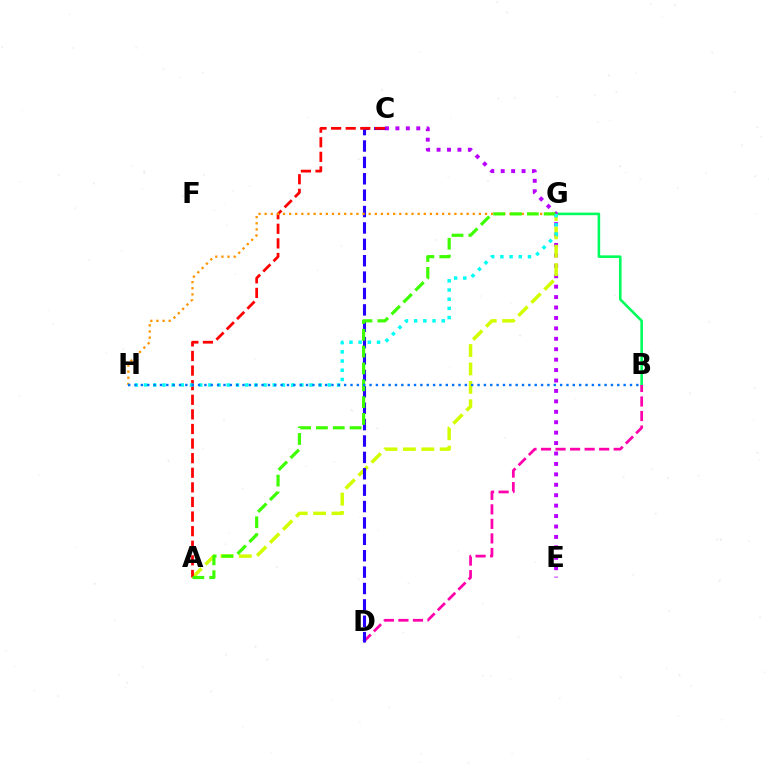{('B', 'G'): [{'color': '#00ff5c', 'line_style': 'solid', 'thickness': 1.86}], ('C', 'E'): [{'color': '#b900ff', 'line_style': 'dotted', 'thickness': 2.83}], ('A', 'G'): [{'color': '#d1ff00', 'line_style': 'dashed', 'thickness': 2.5}, {'color': '#3dff00', 'line_style': 'dashed', 'thickness': 2.29}], ('B', 'D'): [{'color': '#ff00ac', 'line_style': 'dashed', 'thickness': 1.97}], ('C', 'D'): [{'color': '#2500ff', 'line_style': 'dashed', 'thickness': 2.23}], ('A', 'C'): [{'color': '#ff0000', 'line_style': 'dashed', 'thickness': 1.98}], ('G', 'H'): [{'color': '#ff9400', 'line_style': 'dotted', 'thickness': 1.66}, {'color': '#00fff6', 'line_style': 'dotted', 'thickness': 2.5}], ('B', 'H'): [{'color': '#0074ff', 'line_style': 'dotted', 'thickness': 1.73}]}